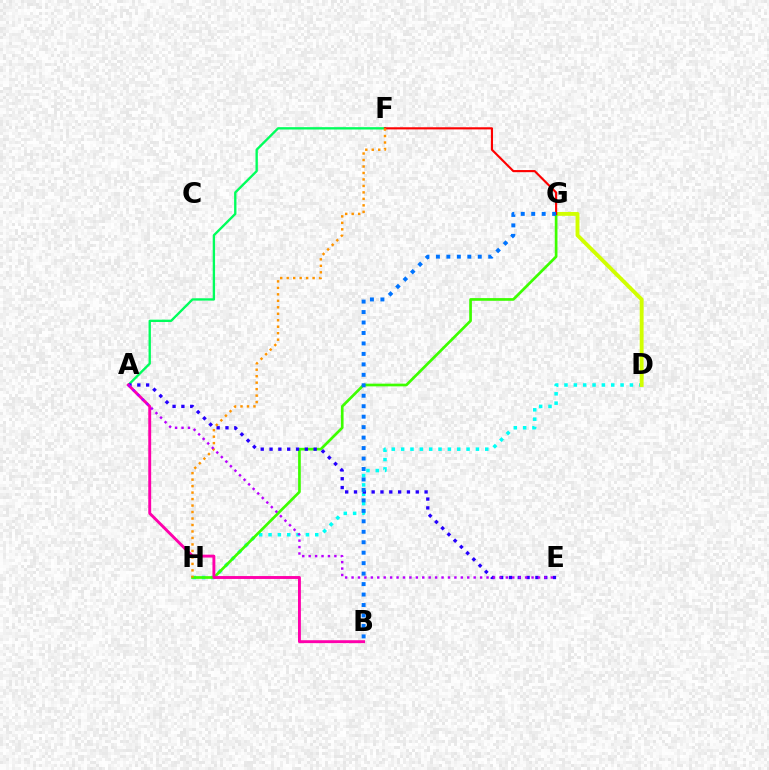{('D', 'H'): [{'color': '#00fff6', 'line_style': 'dotted', 'thickness': 2.54}], ('A', 'F'): [{'color': '#00ff5c', 'line_style': 'solid', 'thickness': 1.69}], ('D', 'G'): [{'color': '#d1ff00', 'line_style': 'solid', 'thickness': 2.79}], ('G', 'H'): [{'color': '#3dff00', 'line_style': 'solid', 'thickness': 1.94}], ('A', 'E'): [{'color': '#2500ff', 'line_style': 'dotted', 'thickness': 2.4}, {'color': '#b900ff', 'line_style': 'dotted', 'thickness': 1.75}], ('F', 'G'): [{'color': '#ff0000', 'line_style': 'solid', 'thickness': 1.54}], ('A', 'B'): [{'color': '#ff00ac', 'line_style': 'solid', 'thickness': 2.09}], ('F', 'H'): [{'color': '#ff9400', 'line_style': 'dotted', 'thickness': 1.76}], ('B', 'G'): [{'color': '#0074ff', 'line_style': 'dotted', 'thickness': 2.84}]}